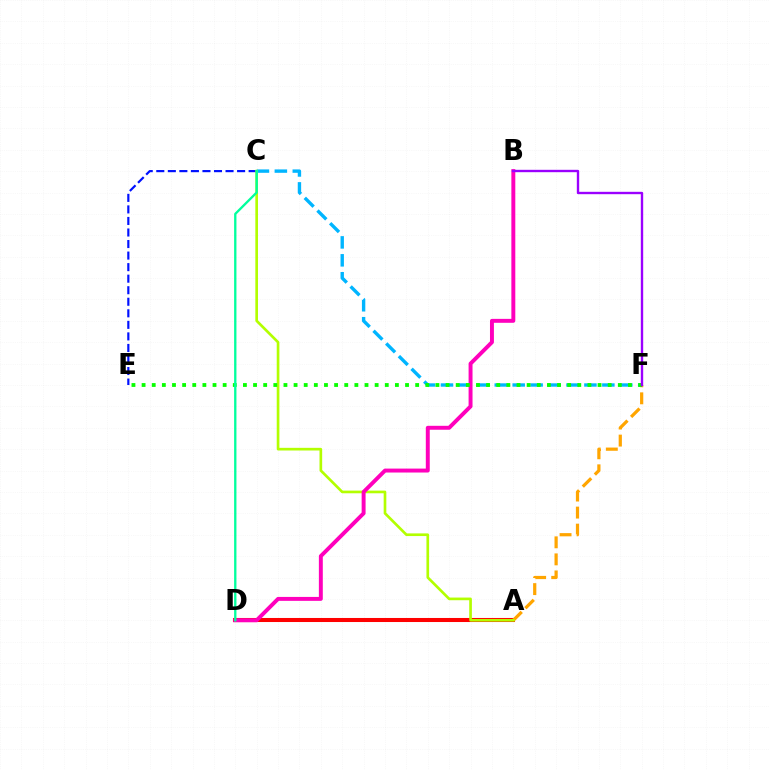{('C', 'F'): [{'color': '#00b5ff', 'line_style': 'dashed', 'thickness': 2.44}], ('C', 'E'): [{'color': '#0010ff', 'line_style': 'dashed', 'thickness': 1.57}], ('A', 'D'): [{'color': '#ff0000', 'line_style': 'solid', 'thickness': 2.92}], ('A', 'F'): [{'color': '#ffa500', 'line_style': 'dashed', 'thickness': 2.32}], ('A', 'C'): [{'color': '#b3ff00', 'line_style': 'solid', 'thickness': 1.92}], ('B', 'D'): [{'color': '#ff00bd', 'line_style': 'solid', 'thickness': 2.83}], ('E', 'F'): [{'color': '#08ff00', 'line_style': 'dotted', 'thickness': 2.75}], ('C', 'D'): [{'color': '#00ff9d', 'line_style': 'solid', 'thickness': 1.68}], ('B', 'F'): [{'color': '#9b00ff', 'line_style': 'solid', 'thickness': 1.71}]}